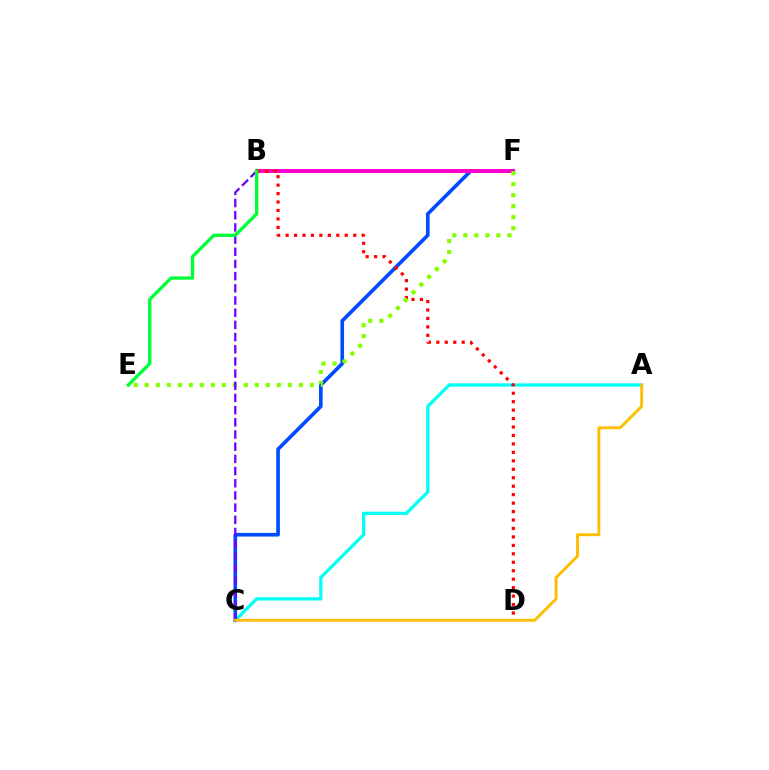{('A', 'C'): [{'color': '#00fff6', 'line_style': 'solid', 'thickness': 2.34}, {'color': '#ffbd00', 'line_style': 'solid', 'thickness': 2.09}], ('C', 'F'): [{'color': '#004bff', 'line_style': 'solid', 'thickness': 2.62}], ('B', 'F'): [{'color': '#ff00cf', 'line_style': 'solid', 'thickness': 2.83}], ('B', 'D'): [{'color': '#ff0000', 'line_style': 'dotted', 'thickness': 2.3}], ('E', 'F'): [{'color': '#84ff00', 'line_style': 'dotted', 'thickness': 2.99}], ('B', 'C'): [{'color': '#7200ff', 'line_style': 'dashed', 'thickness': 1.65}], ('B', 'E'): [{'color': '#00ff39', 'line_style': 'solid', 'thickness': 2.41}]}